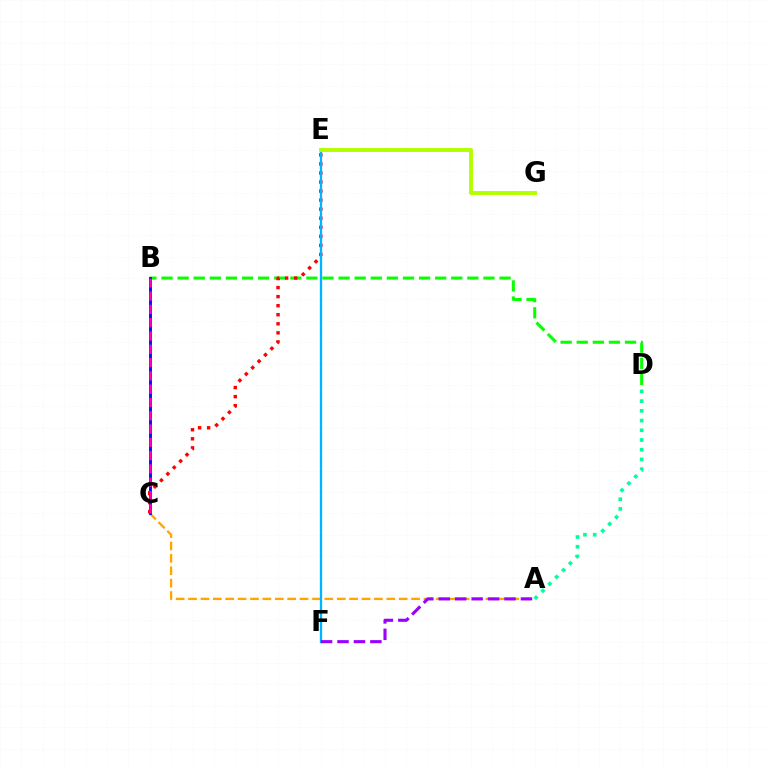{('B', 'D'): [{'color': '#08ff00', 'line_style': 'dashed', 'thickness': 2.19}], ('A', 'C'): [{'color': '#ffa500', 'line_style': 'dashed', 'thickness': 1.68}], ('C', 'E'): [{'color': '#ff0000', 'line_style': 'dotted', 'thickness': 2.46}], ('B', 'C'): [{'color': '#0010ff', 'line_style': 'solid', 'thickness': 2.09}, {'color': '#ff00bd', 'line_style': 'dashed', 'thickness': 1.81}], ('E', 'F'): [{'color': '#00b5ff', 'line_style': 'solid', 'thickness': 1.67}], ('A', 'F'): [{'color': '#9b00ff', 'line_style': 'dashed', 'thickness': 2.23}], ('E', 'G'): [{'color': '#b3ff00', 'line_style': 'solid', 'thickness': 2.83}], ('A', 'D'): [{'color': '#00ff9d', 'line_style': 'dotted', 'thickness': 2.64}]}